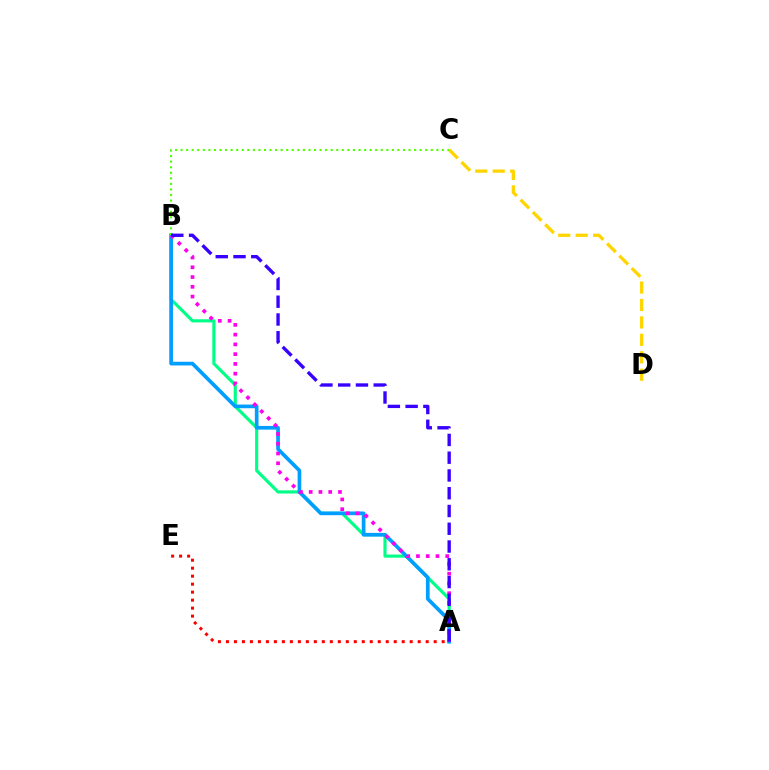{('A', 'B'): [{'color': '#00ff86', 'line_style': 'solid', 'thickness': 2.26}, {'color': '#009eff', 'line_style': 'solid', 'thickness': 2.65}, {'color': '#ff00ed', 'line_style': 'dotted', 'thickness': 2.65}, {'color': '#3700ff', 'line_style': 'dashed', 'thickness': 2.41}], ('C', 'D'): [{'color': '#ffd500', 'line_style': 'dashed', 'thickness': 2.37}], ('B', 'C'): [{'color': '#4fff00', 'line_style': 'dotted', 'thickness': 1.51}], ('A', 'E'): [{'color': '#ff0000', 'line_style': 'dotted', 'thickness': 2.17}]}